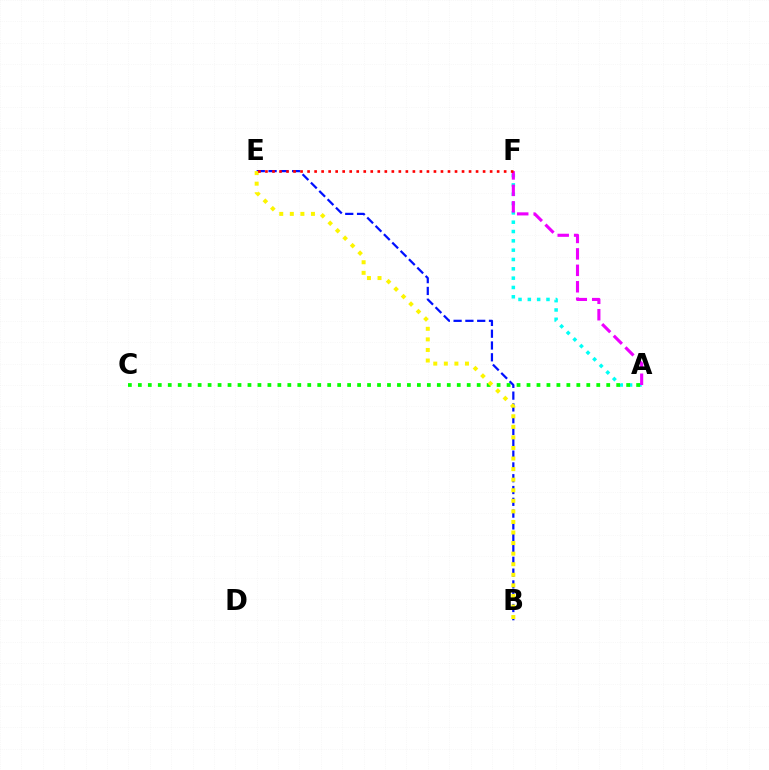{('A', 'F'): [{'color': '#00fff6', 'line_style': 'dotted', 'thickness': 2.53}, {'color': '#ee00ff', 'line_style': 'dashed', 'thickness': 2.23}], ('A', 'C'): [{'color': '#08ff00', 'line_style': 'dotted', 'thickness': 2.71}], ('B', 'E'): [{'color': '#0010ff', 'line_style': 'dashed', 'thickness': 1.6}, {'color': '#fcf500', 'line_style': 'dotted', 'thickness': 2.87}], ('E', 'F'): [{'color': '#ff0000', 'line_style': 'dotted', 'thickness': 1.91}]}